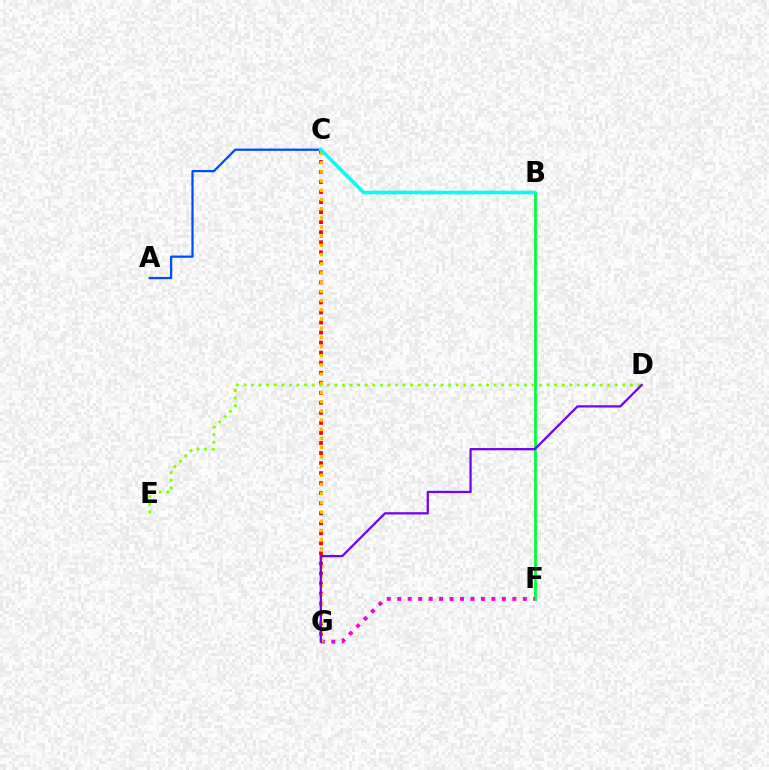{('B', 'F'): [{'color': '#00ff39', 'line_style': 'solid', 'thickness': 2.01}], ('A', 'C'): [{'color': '#004bff', 'line_style': 'solid', 'thickness': 1.62}], ('C', 'G'): [{'color': '#ff0000', 'line_style': 'dotted', 'thickness': 2.73}, {'color': '#ffbd00', 'line_style': 'dotted', 'thickness': 2.5}], ('F', 'G'): [{'color': '#ff00cf', 'line_style': 'dotted', 'thickness': 2.84}], ('D', 'E'): [{'color': '#84ff00', 'line_style': 'dotted', 'thickness': 2.06}], ('B', 'C'): [{'color': '#00fff6', 'line_style': 'solid', 'thickness': 2.59}], ('D', 'G'): [{'color': '#7200ff', 'line_style': 'solid', 'thickness': 1.62}]}